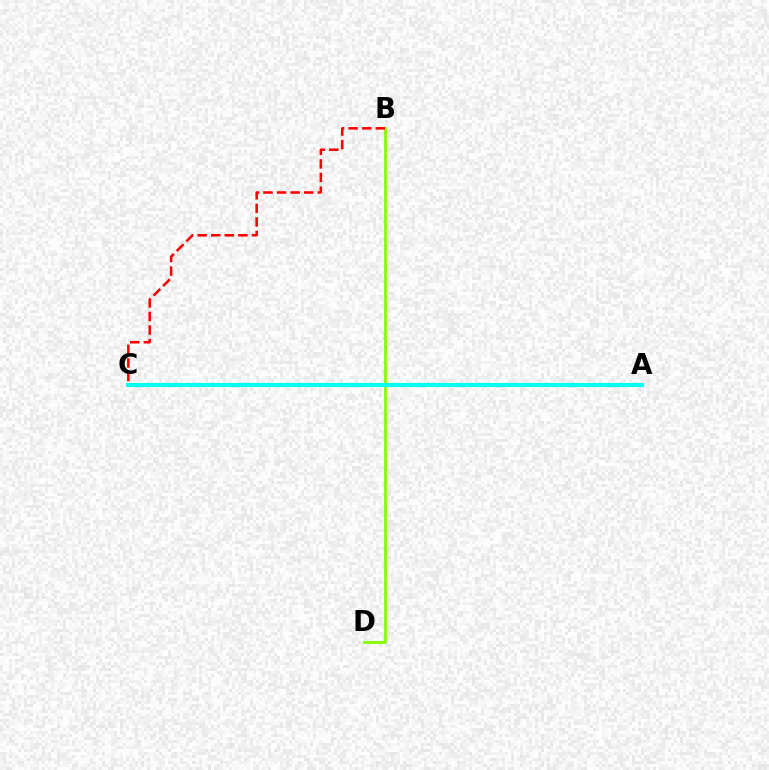{('A', 'C'): [{'color': '#7200ff', 'line_style': 'solid', 'thickness': 2.88}, {'color': '#00fff6', 'line_style': 'solid', 'thickness': 2.89}], ('B', 'D'): [{'color': '#84ff00', 'line_style': 'solid', 'thickness': 2.01}], ('B', 'C'): [{'color': '#ff0000', 'line_style': 'dashed', 'thickness': 1.84}]}